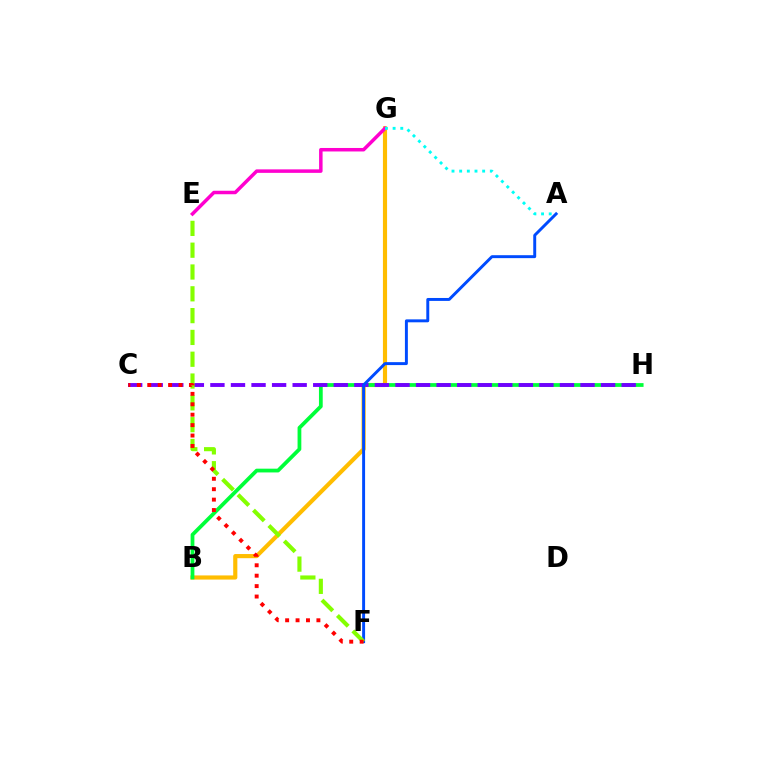{('B', 'G'): [{'color': '#ffbd00', 'line_style': 'solid', 'thickness': 2.99}], ('B', 'H'): [{'color': '#00ff39', 'line_style': 'solid', 'thickness': 2.71}], ('C', 'H'): [{'color': '#7200ff', 'line_style': 'dashed', 'thickness': 2.79}], ('A', 'F'): [{'color': '#004bff', 'line_style': 'solid', 'thickness': 2.12}], ('E', 'F'): [{'color': '#84ff00', 'line_style': 'dashed', 'thickness': 2.96}], ('C', 'F'): [{'color': '#ff0000', 'line_style': 'dotted', 'thickness': 2.83}], ('E', 'G'): [{'color': '#ff00cf', 'line_style': 'solid', 'thickness': 2.52}], ('A', 'G'): [{'color': '#00fff6', 'line_style': 'dotted', 'thickness': 2.08}]}